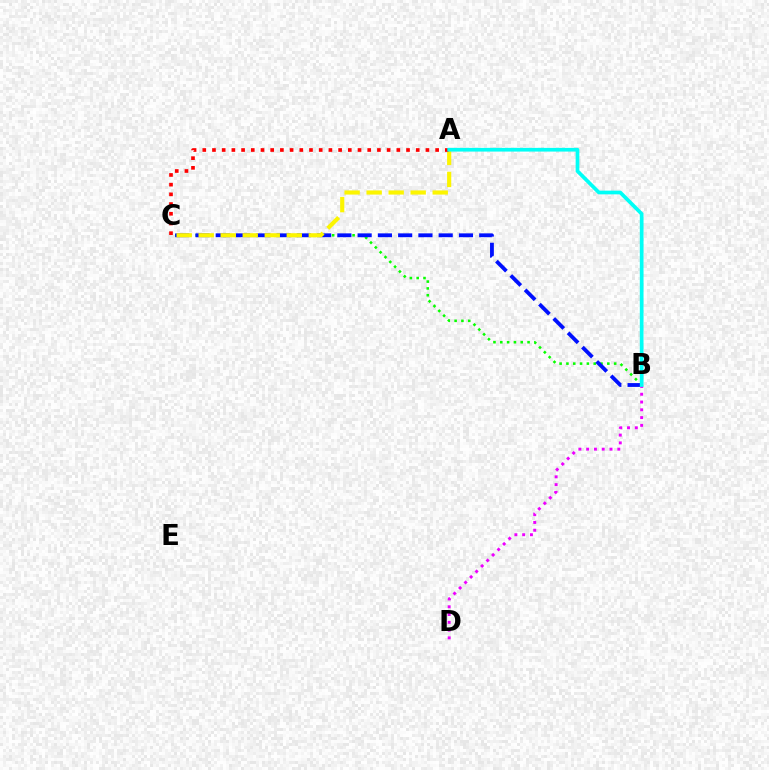{('B', 'C'): [{'color': '#08ff00', 'line_style': 'dotted', 'thickness': 1.85}, {'color': '#0010ff', 'line_style': 'dashed', 'thickness': 2.75}], ('B', 'D'): [{'color': '#ee00ff', 'line_style': 'dotted', 'thickness': 2.11}], ('A', 'C'): [{'color': '#fcf500', 'line_style': 'dashed', 'thickness': 2.99}, {'color': '#ff0000', 'line_style': 'dotted', 'thickness': 2.64}], ('A', 'B'): [{'color': '#00fff6', 'line_style': 'solid', 'thickness': 2.67}]}